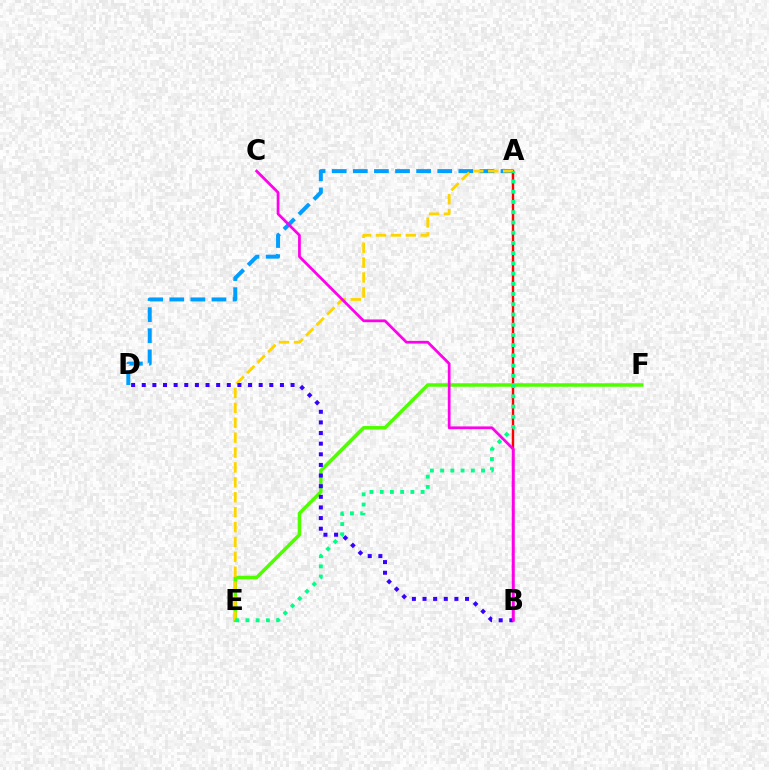{('A', 'D'): [{'color': '#009eff', 'line_style': 'dashed', 'thickness': 2.87}], ('A', 'B'): [{'color': '#ff0000', 'line_style': 'solid', 'thickness': 1.73}], ('E', 'F'): [{'color': '#4fff00', 'line_style': 'solid', 'thickness': 2.52}], ('A', 'E'): [{'color': '#ffd500', 'line_style': 'dashed', 'thickness': 2.02}, {'color': '#00ff86', 'line_style': 'dotted', 'thickness': 2.78}], ('B', 'D'): [{'color': '#3700ff', 'line_style': 'dotted', 'thickness': 2.89}], ('B', 'C'): [{'color': '#ff00ed', 'line_style': 'solid', 'thickness': 1.97}]}